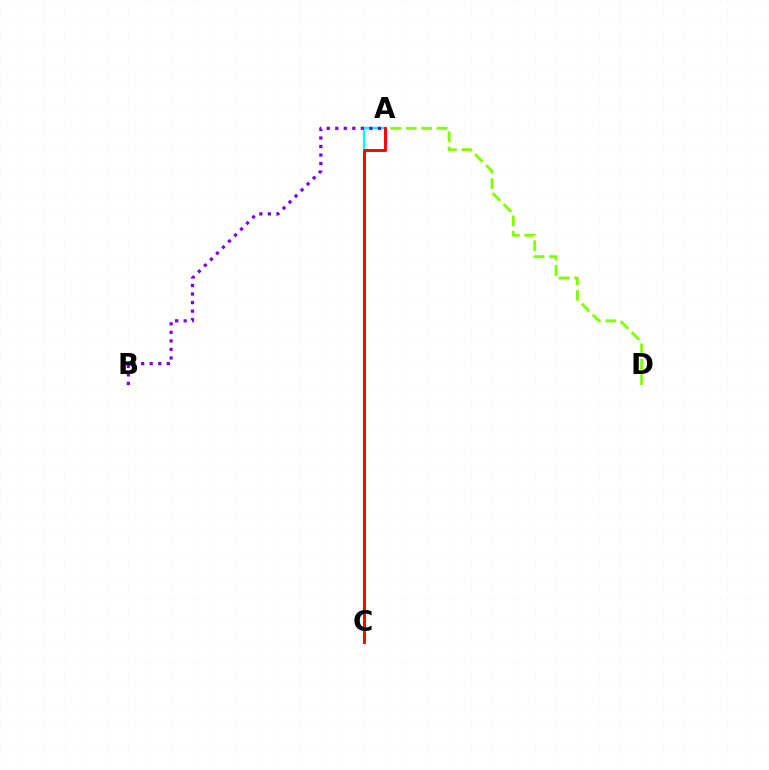{('A', 'C'): [{'color': '#00fff6', 'line_style': 'solid', 'thickness': 1.57}, {'color': '#ff0000', 'line_style': 'solid', 'thickness': 2.09}], ('A', 'D'): [{'color': '#84ff00', 'line_style': 'dashed', 'thickness': 2.09}], ('A', 'B'): [{'color': '#7200ff', 'line_style': 'dotted', 'thickness': 2.32}]}